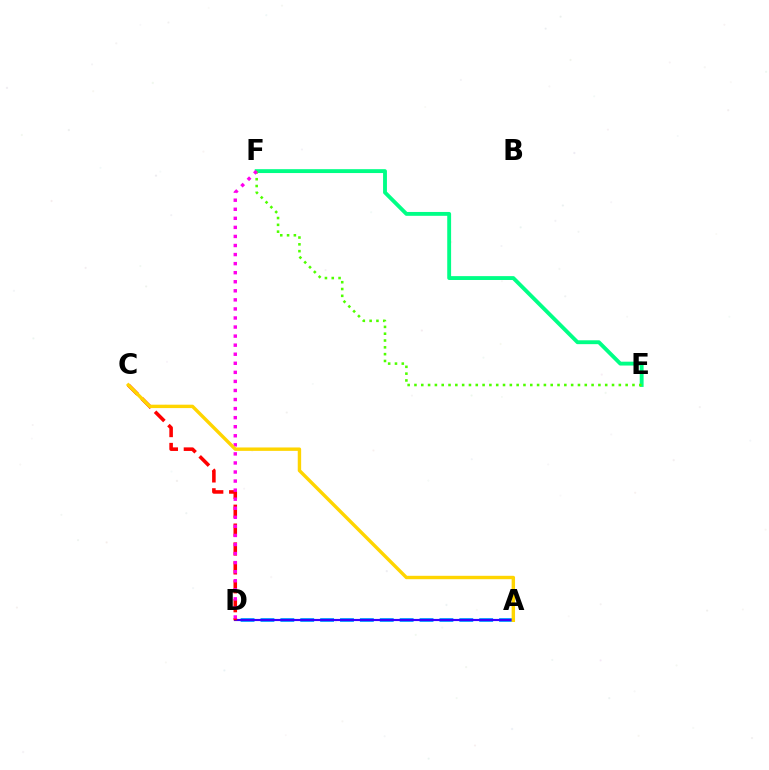{('E', 'F'): [{'color': '#00ff86', 'line_style': 'solid', 'thickness': 2.78}, {'color': '#4fff00', 'line_style': 'dotted', 'thickness': 1.85}], ('A', 'D'): [{'color': '#009eff', 'line_style': 'dashed', 'thickness': 2.7}, {'color': '#3700ff', 'line_style': 'solid', 'thickness': 1.55}], ('C', 'D'): [{'color': '#ff0000', 'line_style': 'dashed', 'thickness': 2.57}], ('D', 'F'): [{'color': '#ff00ed', 'line_style': 'dotted', 'thickness': 2.46}], ('A', 'C'): [{'color': '#ffd500', 'line_style': 'solid', 'thickness': 2.45}]}